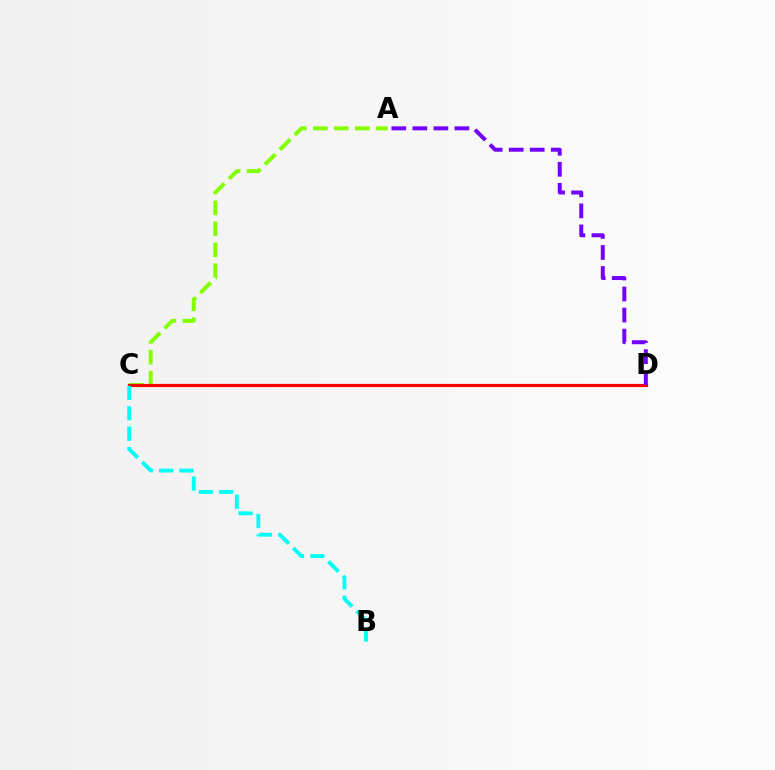{('A', 'C'): [{'color': '#84ff00', 'line_style': 'dashed', 'thickness': 2.85}], ('C', 'D'): [{'color': '#ff0000', 'line_style': 'solid', 'thickness': 2.29}], ('A', 'D'): [{'color': '#7200ff', 'line_style': 'dashed', 'thickness': 2.86}], ('B', 'C'): [{'color': '#00fff6', 'line_style': 'dashed', 'thickness': 2.77}]}